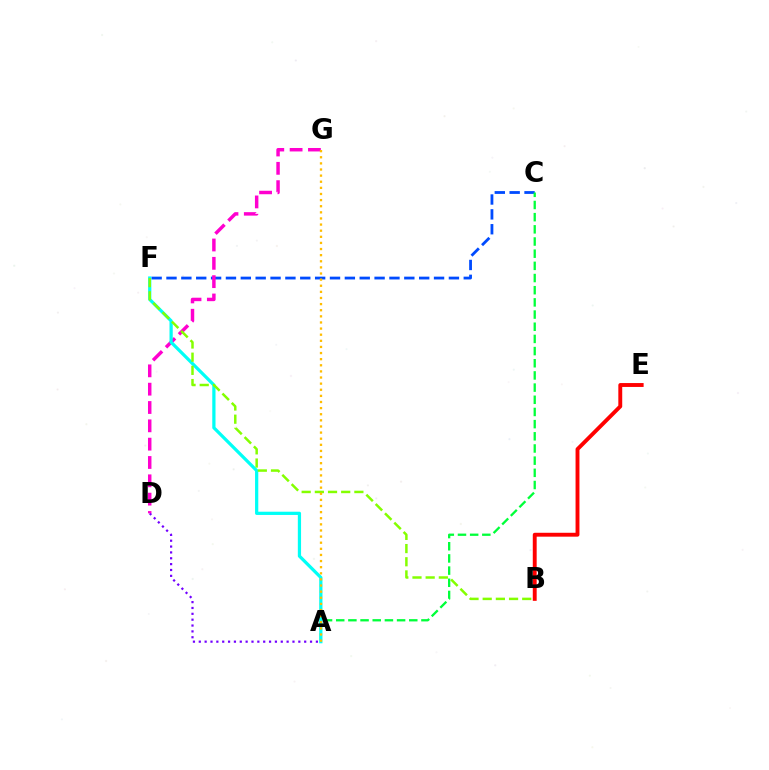{('C', 'F'): [{'color': '#004bff', 'line_style': 'dashed', 'thickness': 2.02}], ('B', 'E'): [{'color': '#ff0000', 'line_style': 'solid', 'thickness': 2.8}], ('A', 'C'): [{'color': '#00ff39', 'line_style': 'dashed', 'thickness': 1.65}], ('A', 'D'): [{'color': '#7200ff', 'line_style': 'dotted', 'thickness': 1.59}], ('D', 'G'): [{'color': '#ff00cf', 'line_style': 'dashed', 'thickness': 2.49}], ('A', 'F'): [{'color': '#00fff6', 'line_style': 'solid', 'thickness': 2.33}], ('B', 'F'): [{'color': '#84ff00', 'line_style': 'dashed', 'thickness': 1.79}], ('A', 'G'): [{'color': '#ffbd00', 'line_style': 'dotted', 'thickness': 1.66}]}